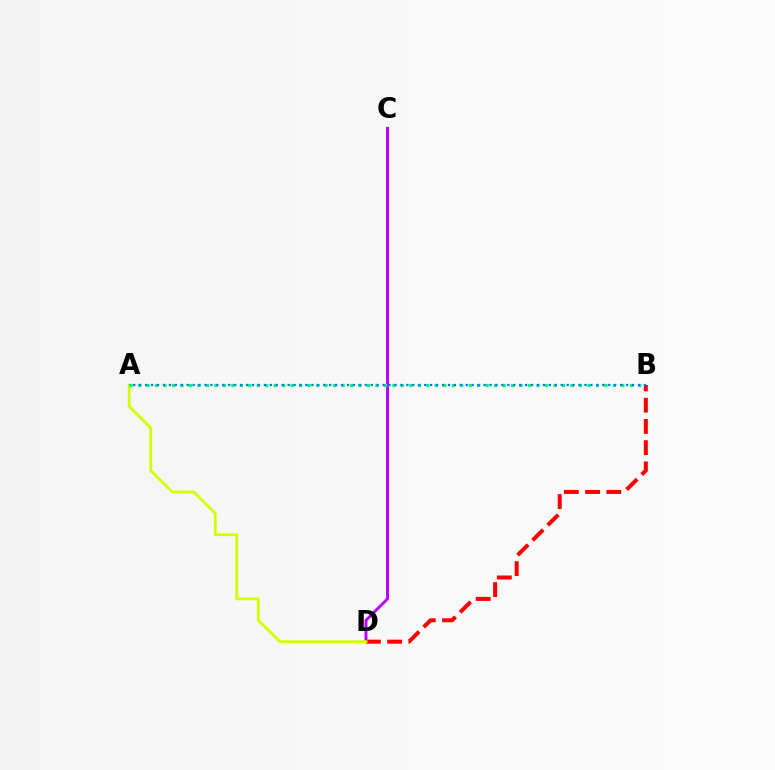{('B', 'D'): [{'color': '#ff0000', 'line_style': 'dashed', 'thickness': 2.89}], ('C', 'D'): [{'color': '#b900ff', 'line_style': 'solid', 'thickness': 2.1}], ('A', 'D'): [{'color': '#d1ff00', 'line_style': 'solid', 'thickness': 2.04}], ('A', 'B'): [{'color': '#00ff5c', 'line_style': 'dotted', 'thickness': 2.3}, {'color': '#0074ff', 'line_style': 'dotted', 'thickness': 1.61}]}